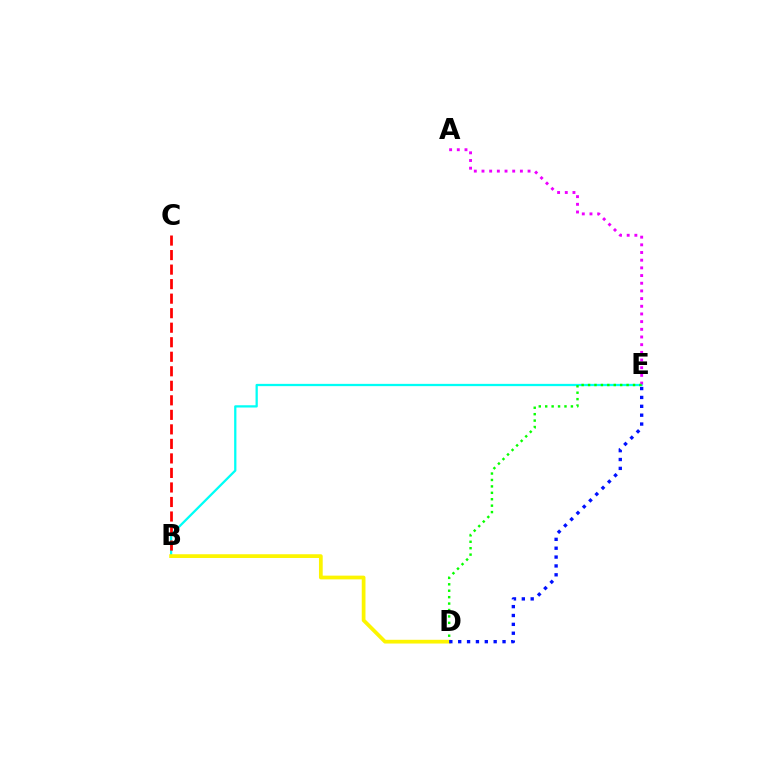{('B', 'E'): [{'color': '#00fff6', 'line_style': 'solid', 'thickness': 1.64}], ('A', 'E'): [{'color': '#ee00ff', 'line_style': 'dotted', 'thickness': 2.09}], ('B', 'C'): [{'color': '#ff0000', 'line_style': 'dashed', 'thickness': 1.97}], ('D', 'E'): [{'color': '#08ff00', 'line_style': 'dotted', 'thickness': 1.75}, {'color': '#0010ff', 'line_style': 'dotted', 'thickness': 2.41}], ('B', 'D'): [{'color': '#fcf500', 'line_style': 'solid', 'thickness': 2.69}]}